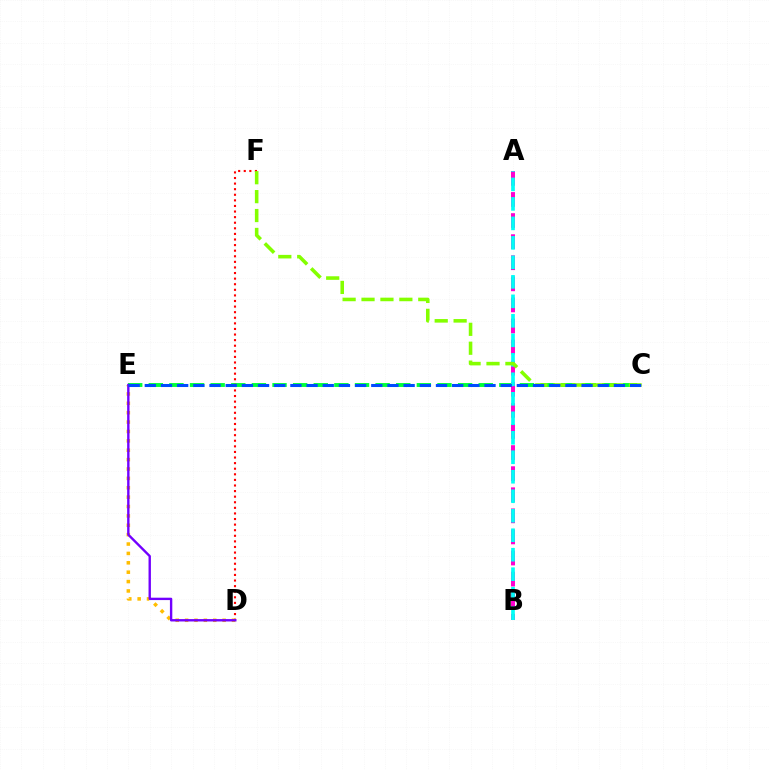{('C', 'E'): [{'color': '#00ff39', 'line_style': 'dashed', 'thickness': 2.8}, {'color': '#004bff', 'line_style': 'dashed', 'thickness': 2.2}], ('A', 'B'): [{'color': '#ff00cf', 'line_style': 'dashed', 'thickness': 2.87}, {'color': '#00fff6', 'line_style': 'dashed', 'thickness': 2.65}], ('D', 'F'): [{'color': '#ff0000', 'line_style': 'dotted', 'thickness': 1.52}], ('C', 'F'): [{'color': '#84ff00', 'line_style': 'dashed', 'thickness': 2.57}], ('D', 'E'): [{'color': '#ffbd00', 'line_style': 'dotted', 'thickness': 2.55}, {'color': '#7200ff', 'line_style': 'solid', 'thickness': 1.71}]}